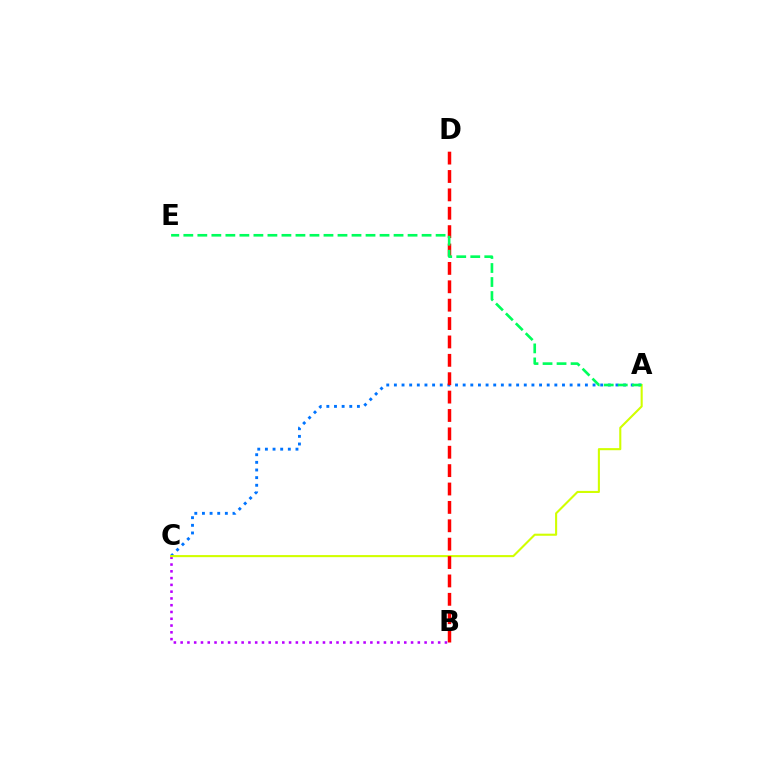{('A', 'C'): [{'color': '#0074ff', 'line_style': 'dotted', 'thickness': 2.08}, {'color': '#d1ff00', 'line_style': 'solid', 'thickness': 1.51}], ('B', 'C'): [{'color': '#b900ff', 'line_style': 'dotted', 'thickness': 1.84}], ('B', 'D'): [{'color': '#ff0000', 'line_style': 'dashed', 'thickness': 2.5}], ('A', 'E'): [{'color': '#00ff5c', 'line_style': 'dashed', 'thickness': 1.9}]}